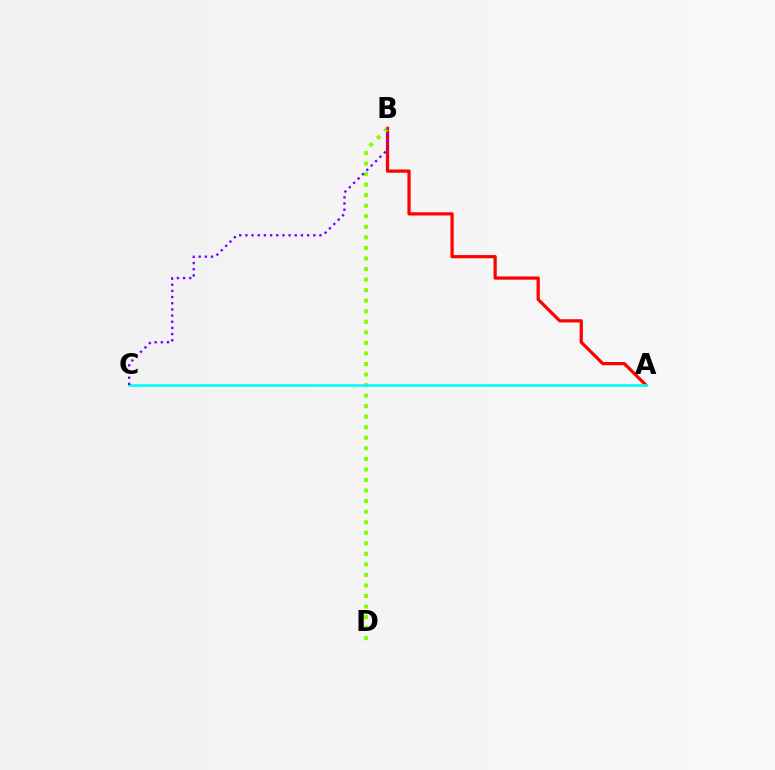{('A', 'B'): [{'color': '#ff0000', 'line_style': 'solid', 'thickness': 2.33}], ('B', 'D'): [{'color': '#84ff00', 'line_style': 'dotted', 'thickness': 2.87}], ('A', 'C'): [{'color': '#00fff6', 'line_style': 'solid', 'thickness': 1.91}], ('B', 'C'): [{'color': '#7200ff', 'line_style': 'dotted', 'thickness': 1.68}]}